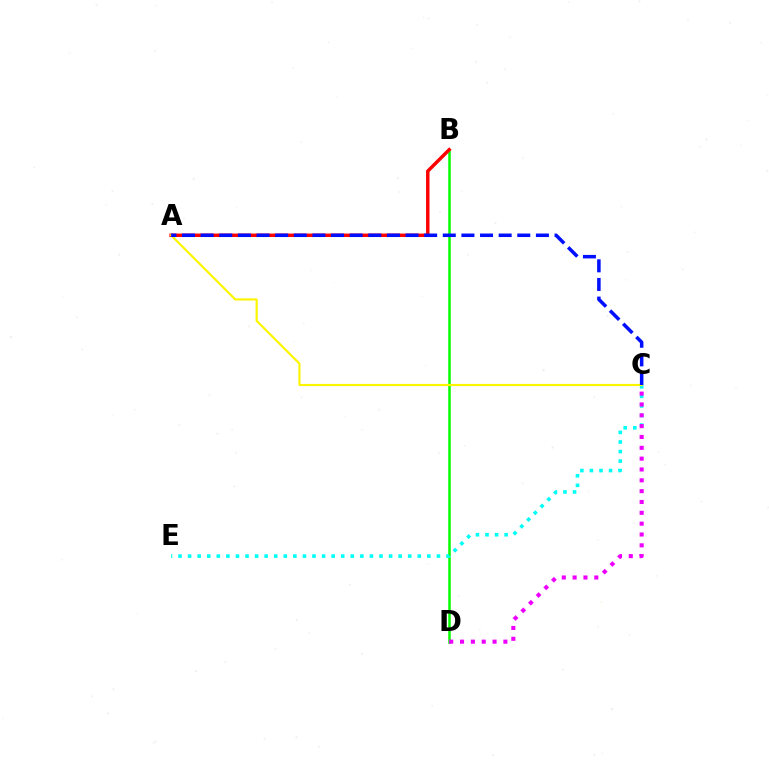{('B', 'D'): [{'color': '#08ff00', 'line_style': 'solid', 'thickness': 1.82}], ('A', 'B'): [{'color': '#ff0000', 'line_style': 'solid', 'thickness': 2.49}], ('C', 'E'): [{'color': '#00fff6', 'line_style': 'dotted', 'thickness': 2.6}], ('A', 'C'): [{'color': '#fcf500', 'line_style': 'solid', 'thickness': 1.56}, {'color': '#0010ff', 'line_style': 'dashed', 'thickness': 2.53}], ('C', 'D'): [{'color': '#ee00ff', 'line_style': 'dotted', 'thickness': 2.94}]}